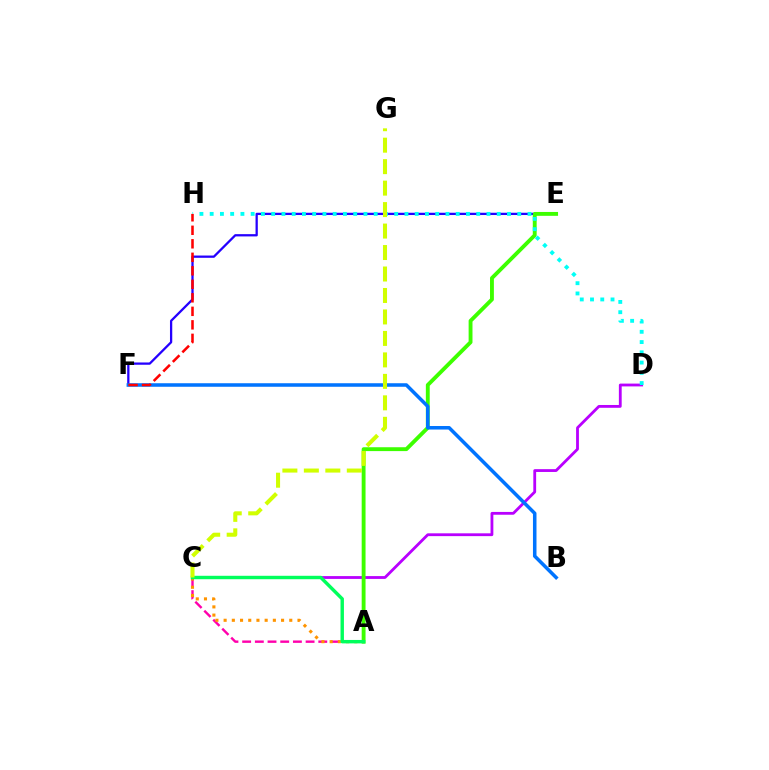{('E', 'F'): [{'color': '#2500ff', 'line_style': 'solid', 'thickness': 1.64}], ('C', 'D'): [{'color': '#b900ff', 'line_style': 'solid', 'thickness': 2.02}], ('A', 'E'): [{'color': '#3dff00', 'line_style': 'solid', 'thickness': 2.78}], ('A', 'C'): [{'color': '#ff00ac', 'line_style': 'dashed', 'thickness': 1.72}, {'color': '#ff9400', 'line_style': 'dotted', 'thickness': 2.23}, {'color': '#00ff5c', 'line_style': 'solid', 'thickness': 2.47}], ('D', 'H'): [{'color': '#00fff6', 'line_style': 'dotted', 'thickness': 2.79}], ('B', 'F'): [{'color': '#0074ff', 'line_style': 'solid', 'thickness': 2.54}], ('F', 'H'): [{'color': '#ff0000', 'line_style': 'dashed', 'thickness': 1.83}], ('C', 'G'): [{'color': '#d1ff00', 'line_style': 'dashed', 'thickness': 2.92}]}